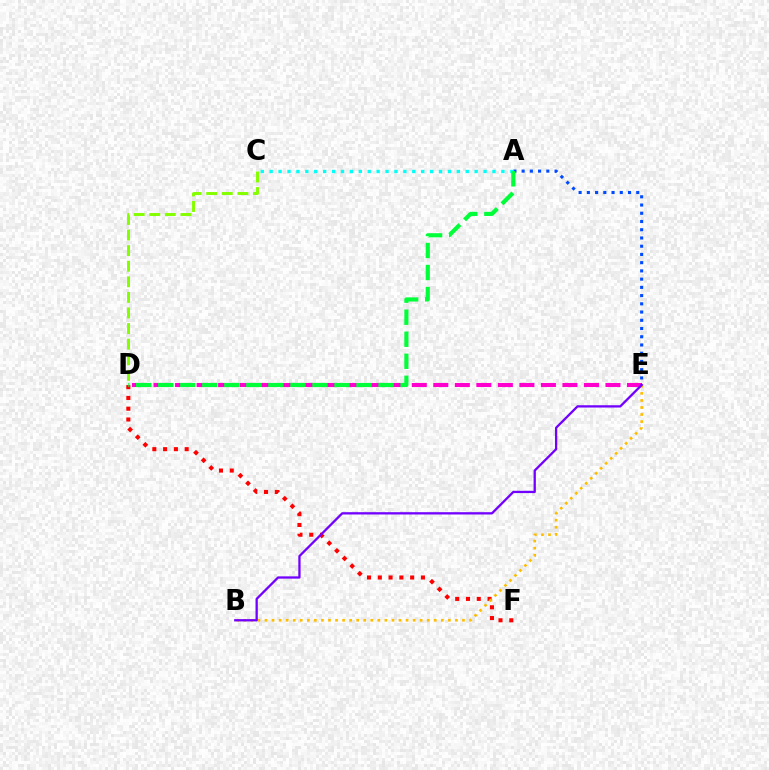{('D', 'E'): [{'color': '#ff00cf', 'line_style': 'dashed', 'thickness': 2.92}], ('D', 'F'): [{'color': '#ff0000', 'line_style': 'dotted', 'thickness': 2.93}], ('A', 'E'): [{'color': '#004bff', 'line_style': 'dotted', 'thickness': 2.24}], ('B', 'E'): [{'color': '#ffbd00', 'line_style': 'dotted', 'thickness': 1.92}, {'color': '#7200ff', 'line_style': 'solid', 'thickness': 1.65}], ('A', 'C'): [{'color': '#00fff6', 'line_style': 'dotted', 'thickness': 2.42}], ('A', 'D'): [{'color': '#00ff39', 'line_style': 'dashed', 'thickness': 2.99}], ('C', 'D'): [{'color': '#84ff00', 'line_style': 'dashed', 'thickness': 2.12}]}